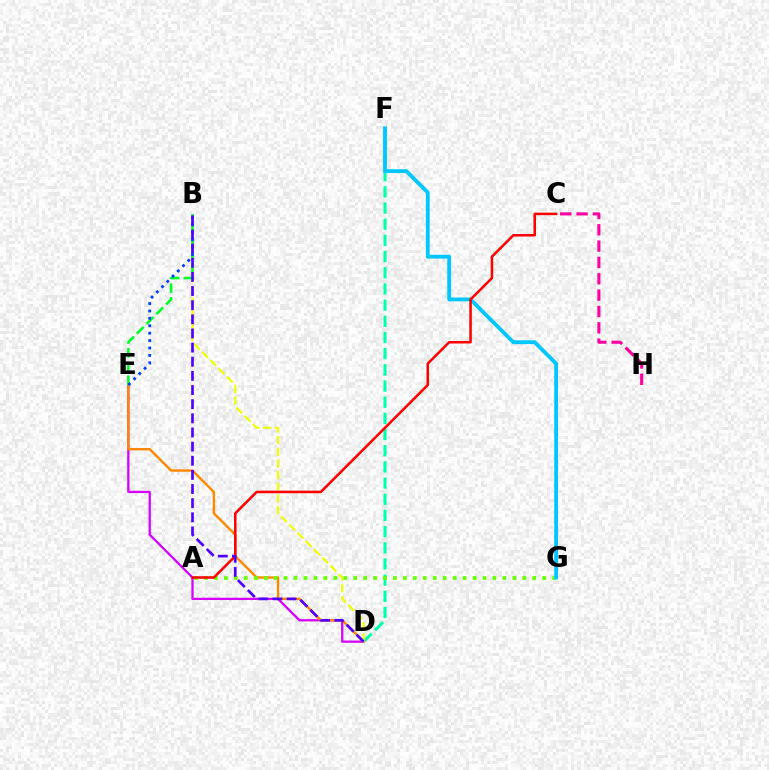{('D', 'E'): [{'color': '#d600ff', 'line_style': 'solid', 'thickness': 1.63}, {'color': '#ff8800', 'line_style': 'solid', 'thickness': 1.73}], ('D', 'F'): [{'color': '#00ffaf', 'line_style': 'dashed', 'thickness': 2.2}], ('C', 'H'): [{'color': '#ff00a0', 'line_style': 'dashed', 'thickness': 2.22}], ('A', 'G'): [{'color': '#66ff00', 'line_style': 'dotted', 'thickness': 2.7}], ('B', 'D'): [{'color': '#eeff00', 'line_style': 'dashed', 'thickness': 1.58}, {'color': '#4f00ff', 'line_style': 'dashed', 'thickness': 1.92}], ('F', 'G'): [{'color': '#00c7ff', 'line_style': 'solid', 'thickness': 2.75}], ('A', 'C'): [{'color': '#ff0000', 'line_style': 'solid', 'thickness': 1.82}], ('B', 'E'): [{'color': '#00ff27', 'line_style': 'dashed', 'thickness': 1.87}, {'color': '#003fff', 'line_style': 'dotted', 'thickness': 2.01}]}